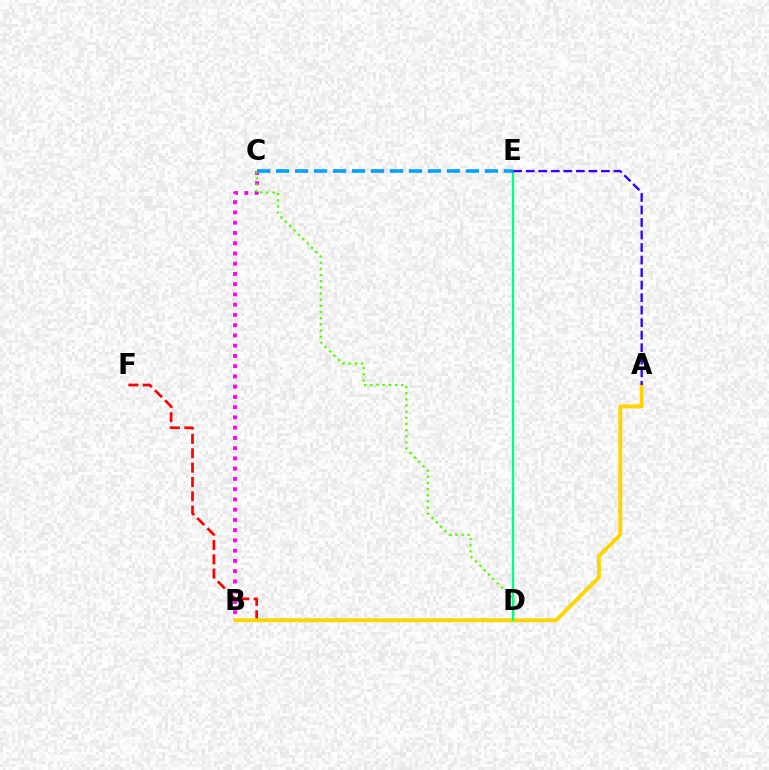{('B', 'C'): [{'color': '#ff00ed', 'line_style': 'dotted', 'thickness': 2.78}], ('D', 'F'): [{'color': '#ff0000', 'line_style': 'dashed', 'thickness': 1.95}], ('A', 'B'): [{'color': '#ffd500', 'line_style': 'solid', 'thickness': 2.79}], ('C', 'D'): [{'color': '#4fff00', 'line_style': 'dotted', 'thickness': 1.68}], ('D', 'E'): [{'color': '#00ff86', 'line_style': 'solid', 'thickness': 1.67}], ('A', 'E'): [{'color': '#3700ff', 'line_style': 'dashed', 'thickness': 1.7}], ('C', 'E'): [{'color': '#009eff', 'line_style': 'dashed', 'thickness': 2.58}]}